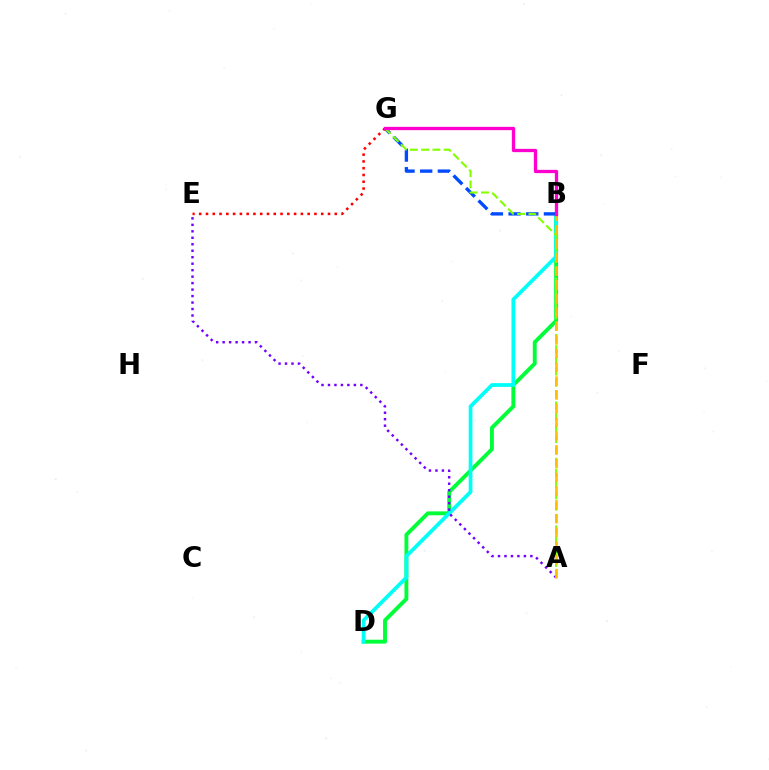{('B', 'D'): [{'color': '#00ff39', 'line_style': 'solid', 'thickness': 2.8}, {'color': '#00fff6', 'line_style': 'solid', 'thickness': 2.7}], ('B', 'G'): [{'color': '#004bff', 'line_style': 'dashed', 'thickness': 2.4}, {'color': '#ff00cf', 'line_style': 'solid', 'thickness': 2.37}], ('A', 'G'): [{'color': '#84ff00', 'line_style': 'dashed', 'thickness': 1.53}], ('A', 'E'): [{'color': '#7200ff', 'line_style': 'dotted', 'thickness': 1.76}], ('E', 'G'): [{'color': '#ff0000', 'line_style': 'dotted', 'thickness': 1.84}], ('A', 'B'): [{'color': '#ffbd00', 'line_style': 'dashed', 'thickness': 1.87}]}